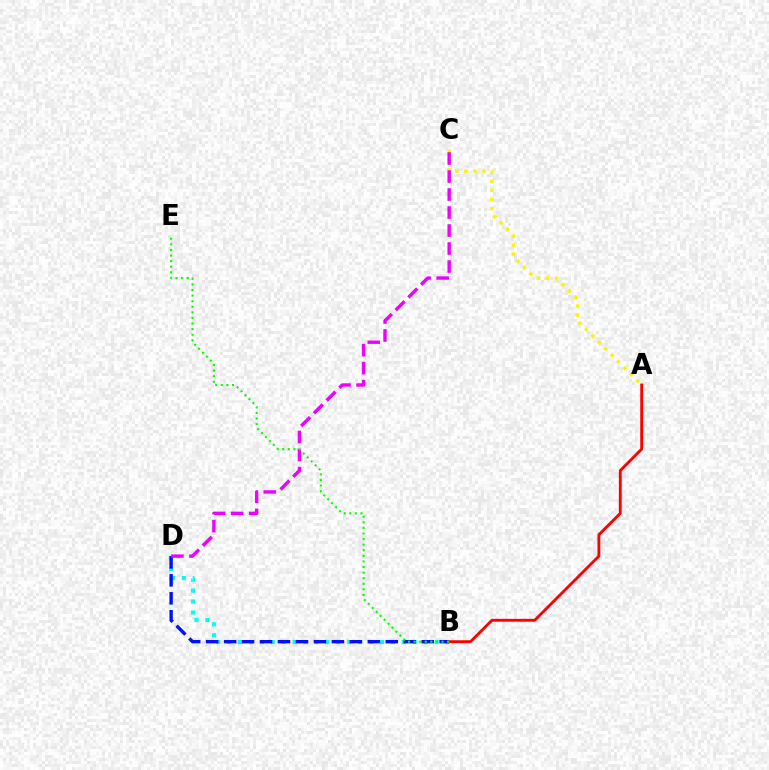{('B', 'D'): [{'color': '#00fff6', 'line_style': 'dotted', 'thickness': 2.97}, {'color': '#0010ff', 'line_style': 'dashed', 'thickness': 2.44}], ('A', 'C'): [{'color': '#fcf500', 'line_style': 'dotted', 'thickness': 2.47}], ('C', 'D'): [{'color': '#ee00ff', 'line_style': 'dashed', 'thickness': 2.45}], ('A', 'B'): [{'color': '#ff0000', 'line_style': 'solid', 'thickness': 2.05}], ('B', 'E'): [{'color': '#08ff00', 'line_style': 'dotted', 'thickness': 1.52}]}